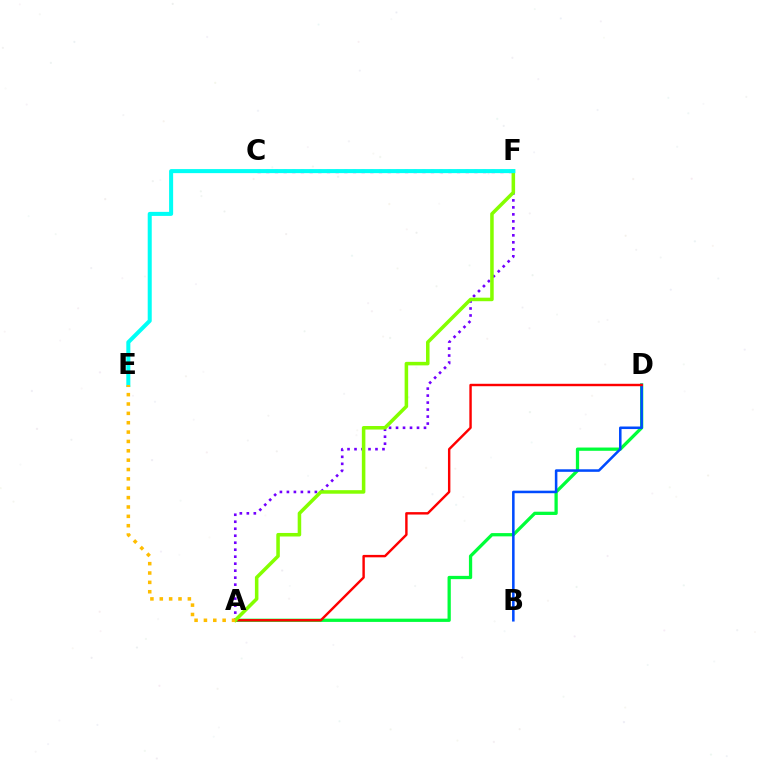{('C', 'F'): [{'color': '#ff00cf', 'line_style': 'dotted', 'thickness': 2.36}], ('A', 'D'): [{'color': '#00ff39', 'line_style': 'solid', 'thickness': 2.35}, {'color': '#ff0000', 'line_style': 'solid', 'thickness': 1.74}], ('B', 'D'): [{'color': '#004bff', 'line_style': 'solid', 'thickness': 1.83}], ('A', 'F'): [{'color': '#7200ff', 'line_style': 'dotted', 'thickness': 1.9}, {'color': '#84ff00', 'line_style': 'solid', 'thickness': 2.54}], ('E', 'F'): [{'color': '#00fff6', 'line_style': 'solid', 'thickness': 2.9}], ('A', 'E'): [{'color': '#ffbd00', 'line_style': 'dotted', 'thickness': 2.54}]}